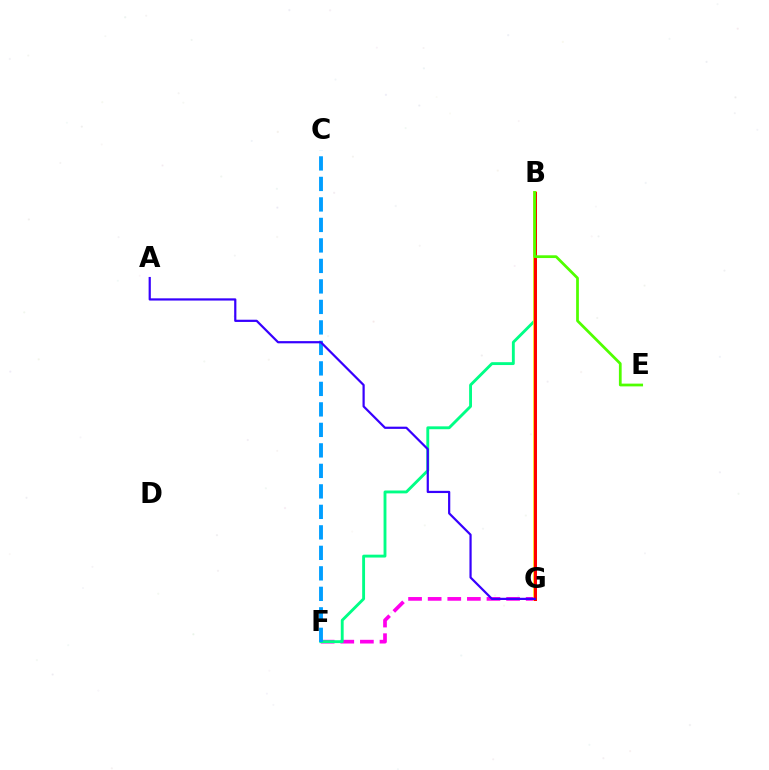{('F', 'G'): [{'color': '#ff00ed', 'line_style': 'dashed', 'thickness': 2.66}], ('B', 'F'): [{'color': '#00ff86', 'line_style': 'solid', 'thickness': 2.07}], ('B', 'G'): [{'color': '#ffd500', 'line_style': 'solid', 'thickness': 2.58}, {'color': '#ff0000', 'line_style': 'solid', 'thickness': 2.16}], ('C', 'F'): [{'color': '#009eff', 'line_style': 'dashed', 'thickness': 2.78}], ('A', 'G'): [{'color': '#3700ff', 'line_style': 'solid', 'thickness': 1.59}], ('B', 'E'): [{'color': '#4fff00', 'line_style': 'solid', 'thickness': 1.98}]}